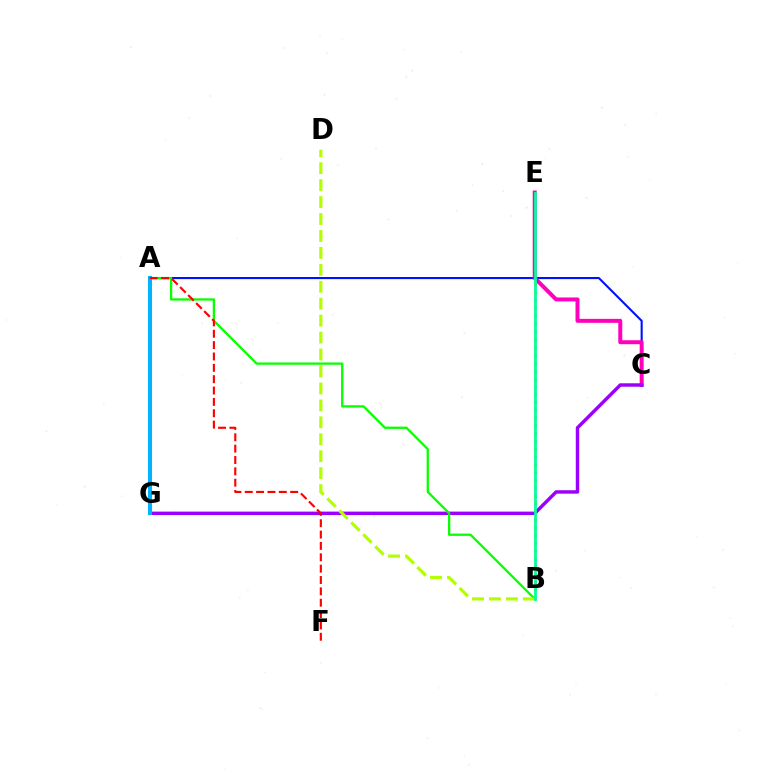{('B', 'E'): [{'color': '#ffa500', 'line_style': 'dotted', 'thickness': 2.12}, {'color': '#00ff9d', 'line_style': 'solid', 'thickness': 1.98}], ('A', 'C'): [{'color': '#0010ff', 'line_style': 'solid', 'thickness': 1.51}], ('C', 'E'): [{'color': '#ff00bd', 'line_style': 'solid', 'thickness': 2.86}], ('C', 'G'): [{'color': '#9b00ff', 'line_style': 'solid', 'thickness': 2.48}], ('A', 'B'): [{'color': '#08ff00', 'line_style': 'solid', 'thickness': 1.65}], ('A', 'G'): [{'color': '#00b5ff', 'line_style': 'solid', 'thickness': 2.89}], ('B', 'D'): [{'color': '#b3ff00', 'line_style': 'dashed', 'thickness': 2.3}], ('A', 'F'): [{'color': '#ff0000', 'line_style': 'dashed', 'thickness': 1.54}]}